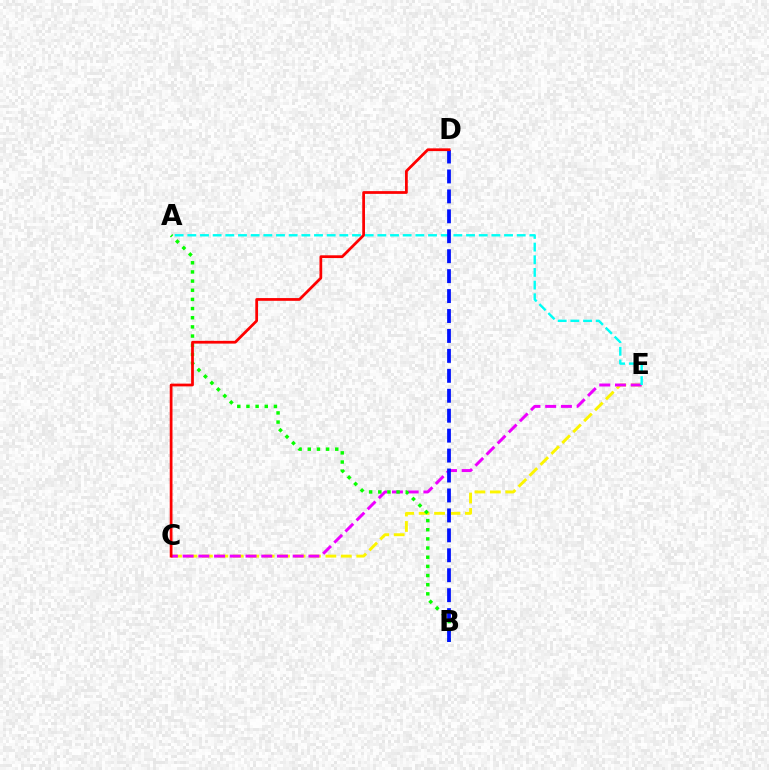{('C', 'E'): [{'color': '#fcf500', 'line_style': 'dashed', 'thickness': 2.1}, {'color': '#ee00ff', 'line_style': 'dashed', 'thickness': 2.14}], ('A', 'E'): [{'color': '#00fff6', 'line_style': 'dashed', 'thickness': 1.72}], ('A', 'B'): [{'color': '#08ff00', 'line_style': 'dotted', 'thickness': 2.49}], ('B', 'D'): [{'color': '#0010ff', 'line_style': 'dashed', 'thickness': 2.71}], ('C', 'D'): [{'color': '#ff0000', 'line_style': 'solid', 'thickness': 1.98}]}